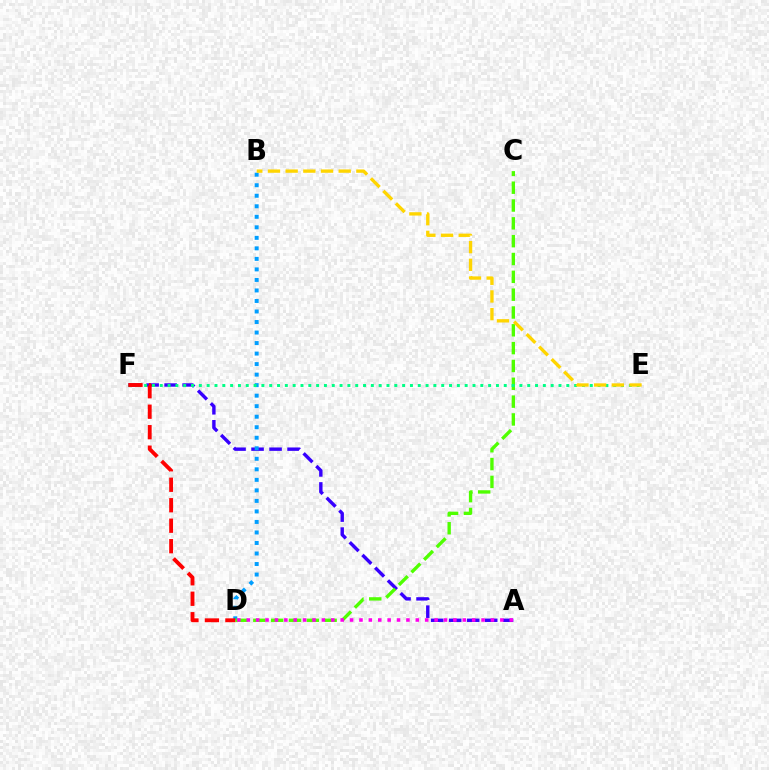{('A', 'F'): [{'color': '#3700ff', 'line_style': 'dashed', 'thickness': 2.45}], ('B', 'D'): [{'color': '#009eff', 'line_style': 'dotted', 'thickness': 2.86}], ('C', 'D'): [{'color': '#4fff00', 'line_style': 'dashed', 'thickness': 2.42}], ('E', 'F'): [{'color': '#00ff86', 'line_style': 'dotted', 'thickness': 2.12}], ('B', 'E'): [{'color': '#ffd500', 'line_style': 'dashed', 'thickness': 2.4}], ('D', 'F'): [{'color': '#ff0000', 'line_style': 'dashed', 'thickness': 2.78}], ('A', 'D'): [{'color': '#ff00ed', 'line_style': 'dotted', 'thickness': 2.55}]}